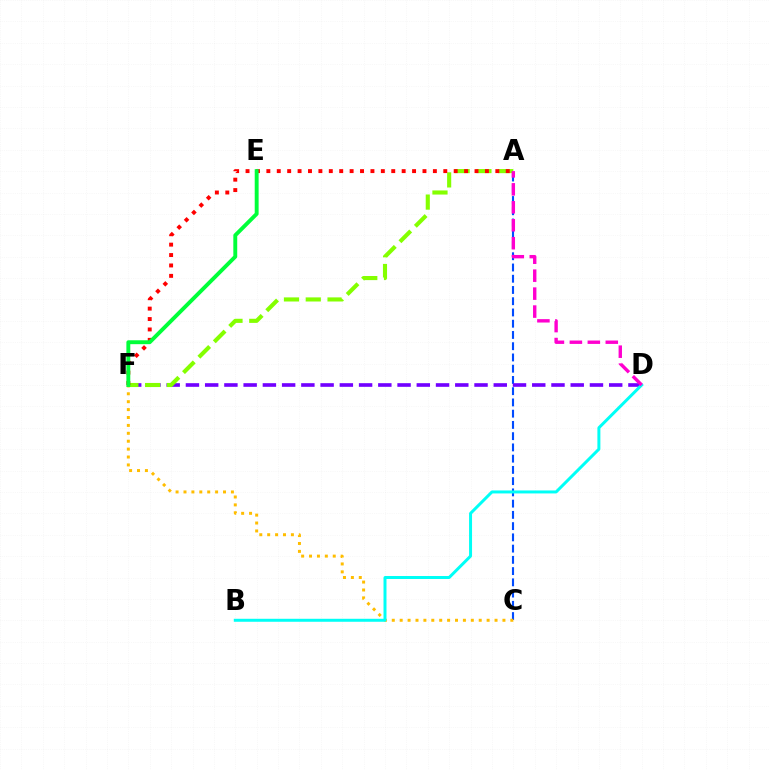{('A', 'C'): [{'color': '#004bff', 'line_style': 'dashed', 'thickness': 1.53}], ('D', 'F'): [{'color': '#7200ff', 'line_style': 'dashed', 'thickness': 2.61}], ('C', 'F'): [{'color': '#ffbd00', 'line_style': 'dotted', 'thickness': 2.15}], ('A', 'F'): [{'color': '#84ff00', 'line_style': 'dashed', 'thickness': 2.96}, {'color': '#ff0000', 'line_style': 'dotted', 'thickness': 2.83}], ('B', 'D'): [{'color': '#00fff6', 'line_style': 'solid', 'thickness': 2.15}], ('A', 'D'): [{'color': '#ff00cf', 'line_style': 'dashed', 'thickness': 2.44}], ('E', 'F'): [{'color': '#00ff39', 'line_style': 'solid', 'thickness': 2.81}]}